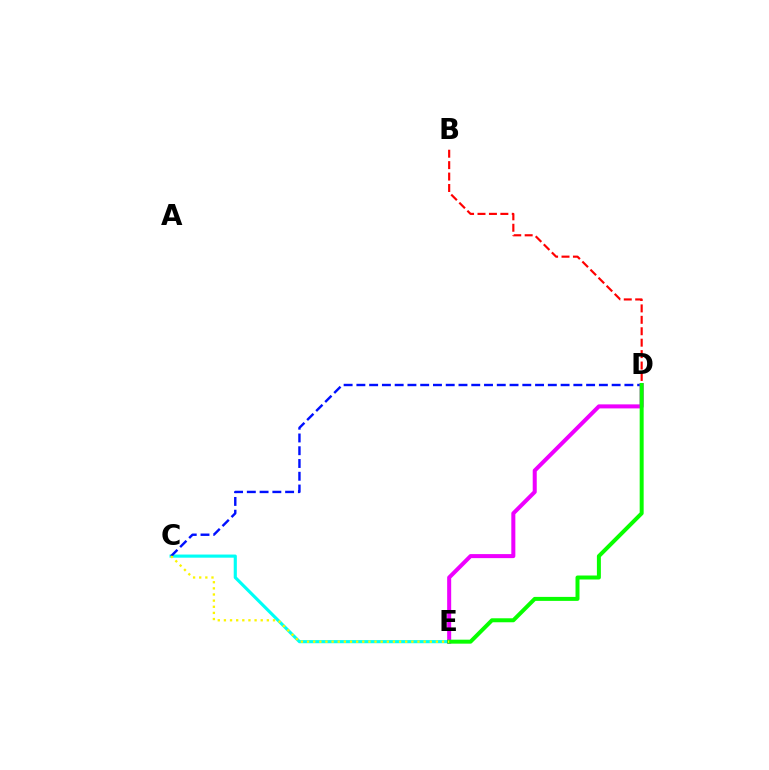{('C', 'E'): [{'color': '#00fff6', 'line_style': 'solid', 'thickness': 2.26}, {'color': '#fcf500', 'line_style': 'dotted', 'thickness': 1.67}], ('C', 'D'): [{'color': '#0010ff', 'line_style': 'dashed', 'thickness': 1.73}], ('D', 'E'): [{'color': '#ee00ff', 'line_style': 'solid', 'thickness': 2.9}, {'color': '#08ff00', 'line_style': 'solid', 'thickness': 2.87}], ('B', 'D'): [{'color': '#ff0000', 'line_style': 'dashed', 'thickness': 1.55}]}